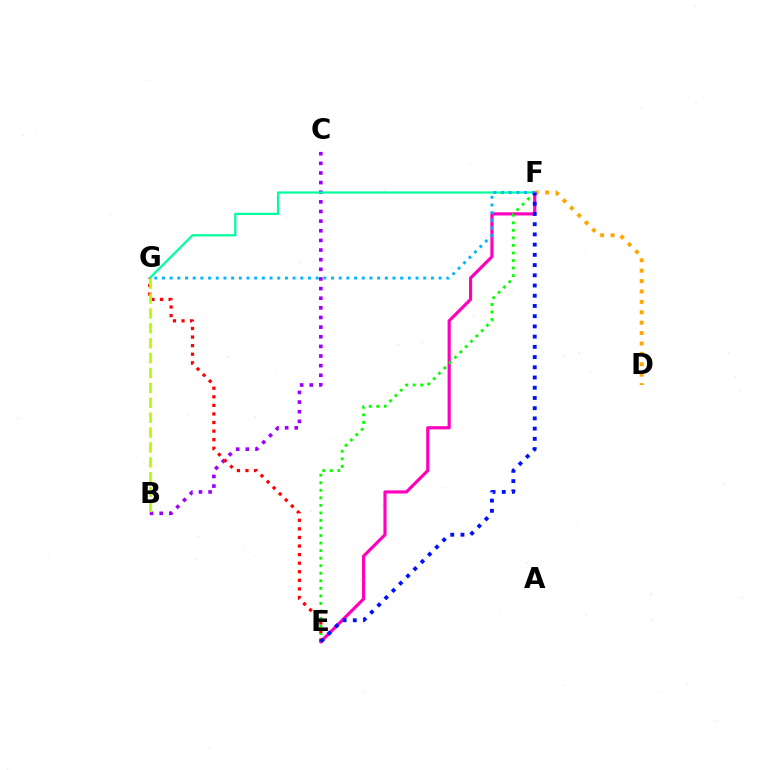{('B', 'C'): [{'color': '#9b00ff', 'line_style': 'dotted', 'thickness': 2.62}], ('E', 'F'): [{'color': '#ff00bd', 'line_style': 'solid', 'thickness': 2.27}, {'color': '#08ff00', 'line_style': 'dotted', 'thickness': 2.05}, {'color': '#0010ff', 'line_style': 'dotted', 'thickness': 2.78}], ('F', 'G'): [{'color': '#00ff9d', 'line_style': 'solid', 'thickness': 1.61}, {'color': '#00b5ff', 'line_style': 'dotted', 'thickness': 2.09}], ('E', 'G'): [{'color': '#ff0000', 'line_style': 'dotted', 'thickness': 2.33}], ('D', 'F'): [{'color': '#ffa500', 'line_style': 'dotted', 'thickness': 2.83}], ('B', 'G'): [{'color': '#b3ff00', 'line_style': 'dashed', 'thickness': 2.02}]}